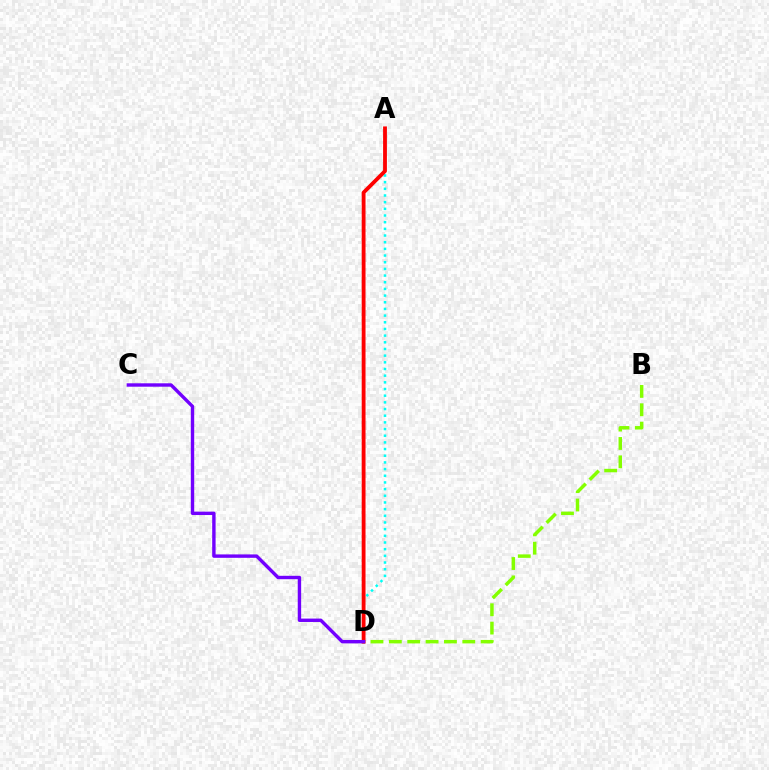{('B', 'D'): [{'color': '#84ff00', 'line_style': 'dashed', 'thickness': 2.49}], ('A', 'D'): [{'color': '#00fff6', 'line_style': 'dotted', 'thickness': 1.81}, {'color': '#ff0000', 'line_style': 'solid', 'thickness': 2.75}], ('C', 'D'): [{'color': '#7200ff', 'line_style': 'solid', 'thickness': 2.45}]}